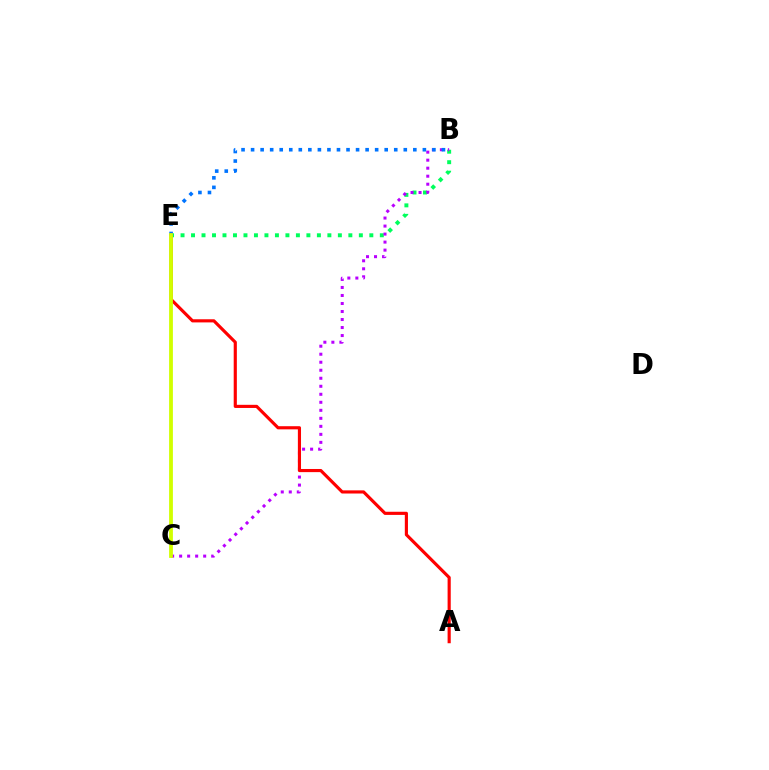{('B', 'E'): [{'color': '#00ff5c', 'line_style': 'dotted', 'thickness': 2.85}, {'color': '#0074ff', 'line_style': 'dotted', 'thickness': 2.59}], ('B', 'C'): [{'color': '#b900ff', 'line_style': 'dotted', 'thickness': 2.18}], ('A', 'E'): [{'color': '#ff0000', 'line_style': 'solid', 'thickness': 2.26}], ('C', 'E'): [{'color': '#d1ff00', 'line_style': 'solid', 'thickness': 2.73}]}